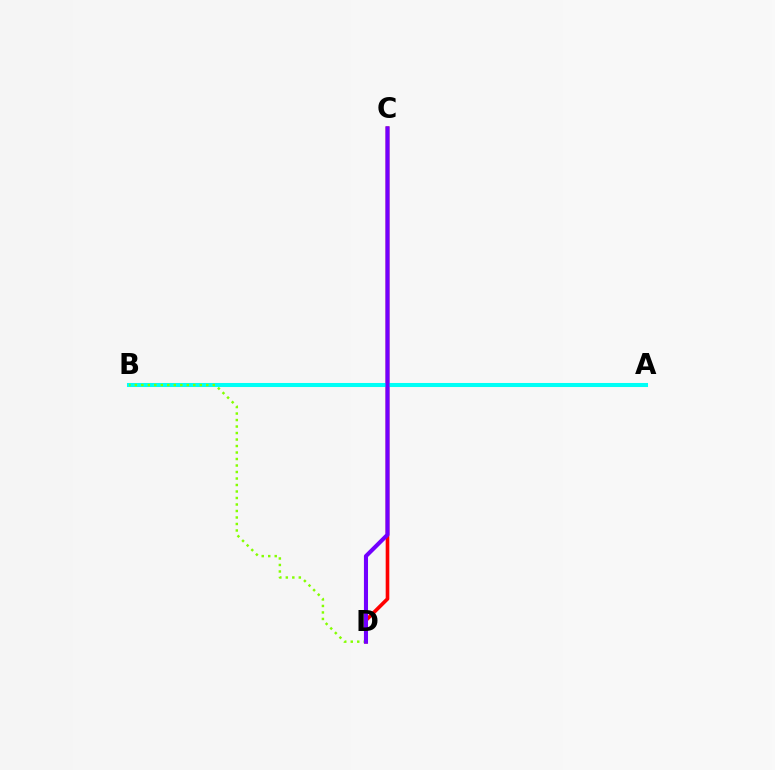{('C', 'D'): [{'color': '#ff0000', 'line_style': 'solid', 'thickness': 2.61}, {'color': '#7200ff', 'line_style': 'solid', 'thickness': 2.95}], ('A', 'B'): [{'color': '#00fff6', 'line_style': 'solid', 'thickness': 2.91}], ('B', 'D'): [{'color': '#84ff00', 'line_style': 'dotted', 'thickness': 1.77}]}